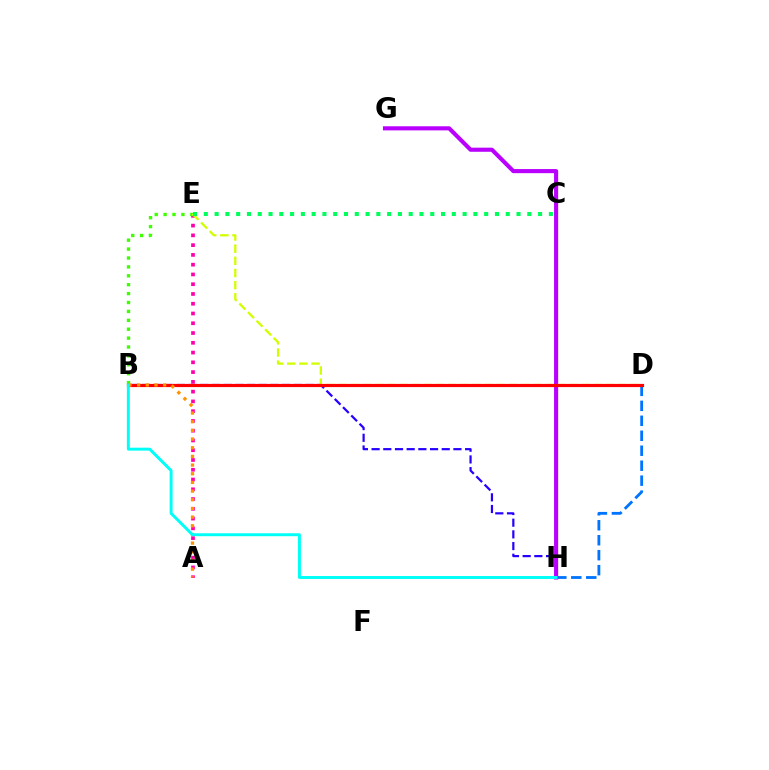{('A', 'E'): [{'color': '#ff00ac', 'line_style': 'dotted', 'thickness': 2.65}], ('B', 'H'): [{'color': '#2500ff', 'line_style': 'dashed', 'thickness': 1.59}, {'color': '#00fff6', 'line_style': 'solid', 'thickness': 2.12}], ('D', 'H'): [{'color': '#0074ff', 'line_style': 'dashed', 'thickness': 2.03}], ('B', 'E'): [{'color': '#3dff00', 'line_style': 'dotted', 'thickness': 2.42}], ('G', 'H'): [{'color': '#b900ff', 'line_style': 'solid', 'thickness': 2.96}], ('D', 'E'): [{'color': '#d1ff00', 'line_style': 'dashed', 'thickness': 1.65}], ('B', 'D'): [{'color': '#ff0000', 'line_style': 'solid', 'thickness': 2.29}], ('A', 'B'): [{'color': '#ff9400', 'line_style': 'dotted', 'thickness': 2.36}], ('C', 'E'): [{'color': '#00ff5c', 'line_style': 'dotted', 'thickness': 2.93}]}